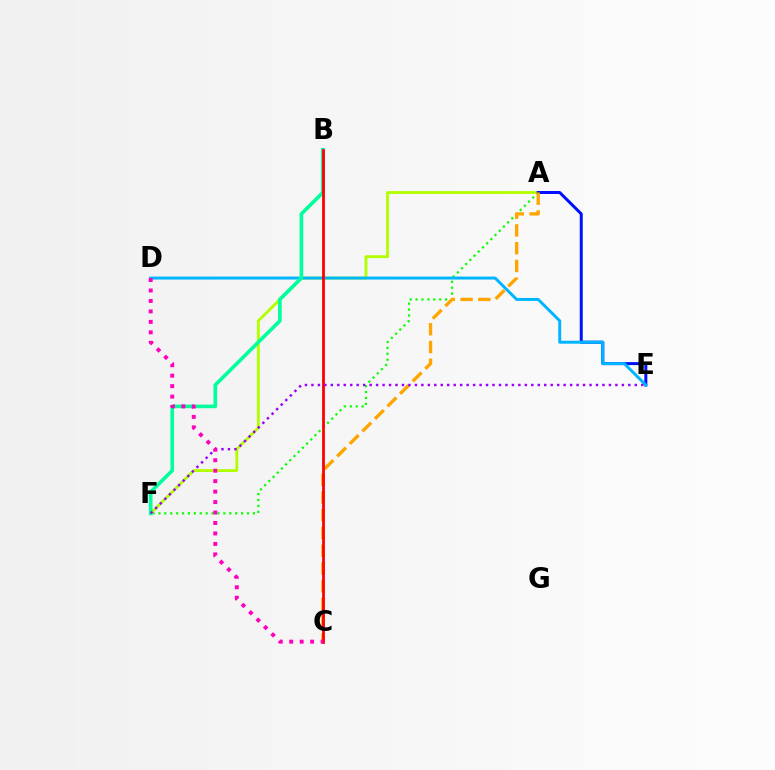{('A', 'F'): [{'color': '#08ff00', 'line_style': 'dotted', 'thickness': 1.6}, {'color': '#b3ff00', 'line_style': 'solid', 'thickness': 2.05}], ('A', 'E'): [{'color': '#0010ff', 'line_style': 'solid', 'thickness': 2.16}], ('D', 'E'): [{'color': '#00b5ff', 'line_style': 'solid', 'thickness': 2.13}], ('B', 'F'): [{'color': '#00ff9d', 'line_style': 'solid', 'thickness': 2.62}], ('A', 'C'): [{'color': '#ffa500', 'line_style': 'dashed', 'thickness': 2.41}], ('B', 'C'): [{'color': '#ff0000', 'line_style': 'solid', 'thickness': 2.0}], ('E', 'F'): [{'color': '#9b00ff', 'line_style': 'dotted', 'thickness': 1.76}], ('C', 'D'): [{'color': '#ff00bd', 'line_style': 'dotted', 'thickness': 2.84}]}